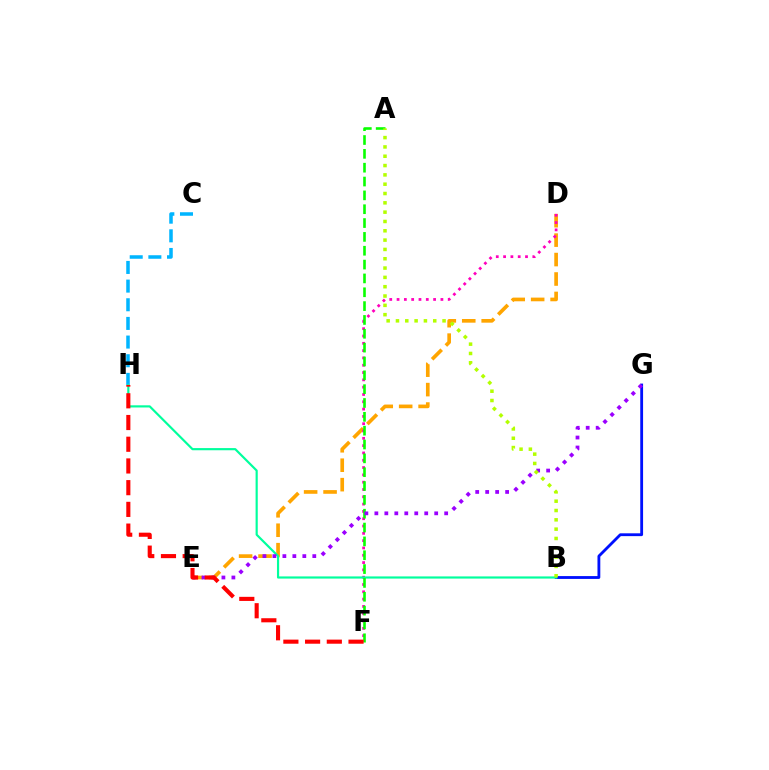{('C', 'H'): [{'color': '#00b5ff', 'line_style': 'dashed', 'thickness': 2.53}], ('B', 'G'): [{'color': '#0010ff', 'line_style': 'solid', 'thickness': 2.03}], ('D', 'E'): [{'color': '#ffa500', 'line_style': 'dashed', 'thickness': 2.64}], ('D', 'F'): [{'color': '#ff00bd', 'line_style': 'dotted', 'thickness': 1.99}], ('B', 'H'): [{'color': '#00ff9d', 'line_style': 'solid', 'thickness': 1.56}], ('A', 'F'): [{'color': '#08ff00', 'line_style': 'dashed', 'thickness': 1.88}], ('E', 'G'): [{'color': '#9b00ff', 'line_style': 'dotted', 'thickness': 2.71}], ('A', 'B'): [{'color': '#b3ff00', 'line_style': 'dotted', 'thickness': 2.53}], ('F', 'H'): [{'color': '#ff0000', 'line_style': 'dashed', 'thickness': 2.95}]}